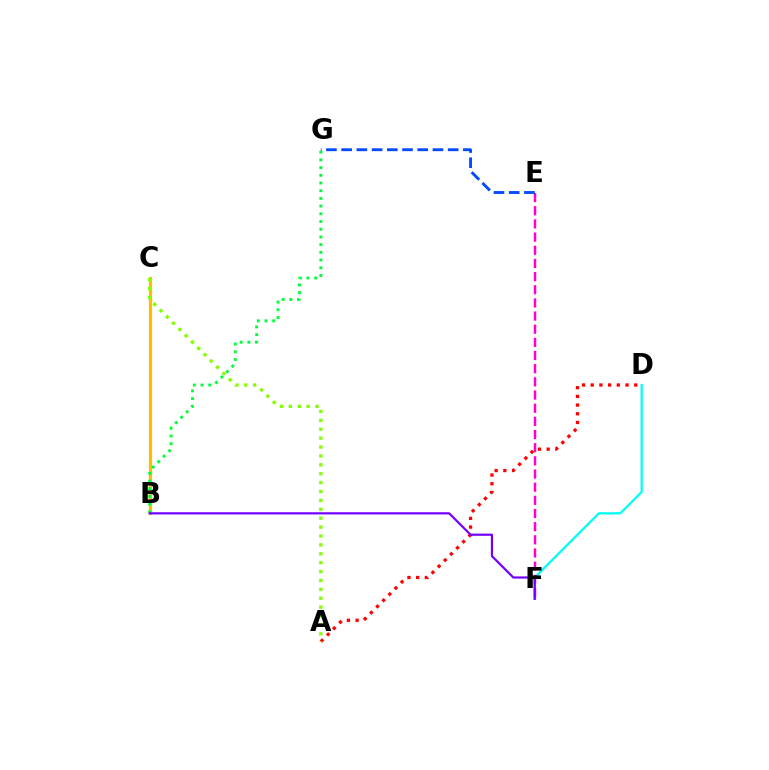{('D', 'F'): [{'color': '#00fff6', 'line_style': 'solid', 'thickness': 1.64}], ('E', 'F'): [{'color': '#ff00cf', 'line_style': 'dashed', 'thickness': 1.79}], ('A', 'D'): [{'color': '#ff0000', 'line_style': 'dotted', 'thickness': 2.36}], ('B', 'C'): [{'color': '#ffbd00', 'line_style': 'solid', 'thickness': 2.3}], ('B', 'G'): [{'color': '#00ff39', 'line_style': 'dotted', 'thickness': 2.09}], ('A', 'C'): [{'color': '#84ff00', 'line_style': 'dotted', 'thickness': 2.42}], ('B', 'F'): [{'color': '#7200ff', 'line_style': 'solid', 'thickness': 1.57}], ('E', 'G'): [{'color': '#004bff', 'line_style': 'dashed', 'thickness': 2.07}]}